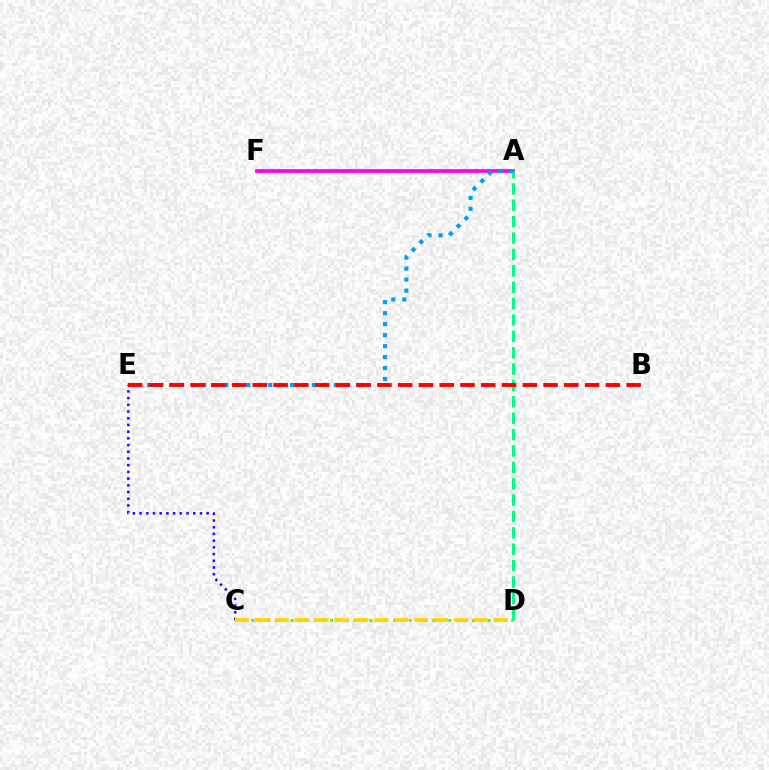{('C', 'E'): [{'color': '#3700ff', 'line_style': 'dotted', 'thickness': 1.82}], ('A', 'F'): [{'color': '#ff00ed', 'line_style': 'solid', 'thickness': 2.65}], ('C', 'D'): [{'color': '#4fff00', 'line_style': 'dotted', 'thickness': 2.14}, {'color': '#ffd500', 'line_style': 'dashed', 'thickness': 2.71}], ('A', 'D'): [{'color': '#00ff86', 'line_style': 'dashed', 'thickness': 2.22}], ('A', 'E'): [{'color': '#009eff', 'line_style': 'dotted', 'thickness': 2.98}], ('B', 'E'): [{'color': '#ff0000', 'line_style': 'dashed', 'thickness': 2.82}]}